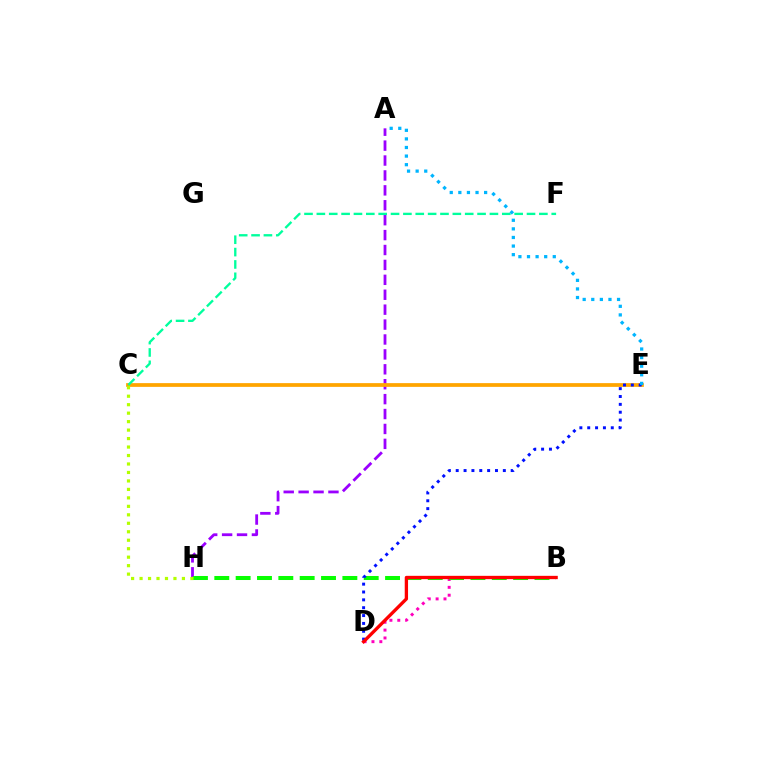{('A', 'H'): [{'color': '#9b00ff', 'line_style': 'dashed', 'thickness': 2.03}], ('B', 'D'): [{'color': '#ff00bd', 'line_style': 'dotted', 'thickness': 2.14}, {'color': '#ff0000', 'line_style': 'solid', 'thickness': 2.39}], ('B', 'H'): [{'color': '#08ff00', 'line_style': 'dashed', 'thickness': 2.9}], ('C', 'E'): [{'color': '#ffa500', 'line_style': 'solid', 'thickness': 2.69}], ('C', 'F'): [{'color': '#00ff9d', 'line_style': 'dashed', 'thickness': 1.68}], ('C', 'H'): [{'color': '#b3ff00', 'line_style': 'dotted', 'thickness': 2.3}], ('D', 'E'): [{'color': '#0010ff', 'line_style': 'dotted', 'thickness': 2.13}], ('A', 'E'): [{'color': '#00b5ff', 'line_style': 'dotted', 'thickness': 2.33}]}